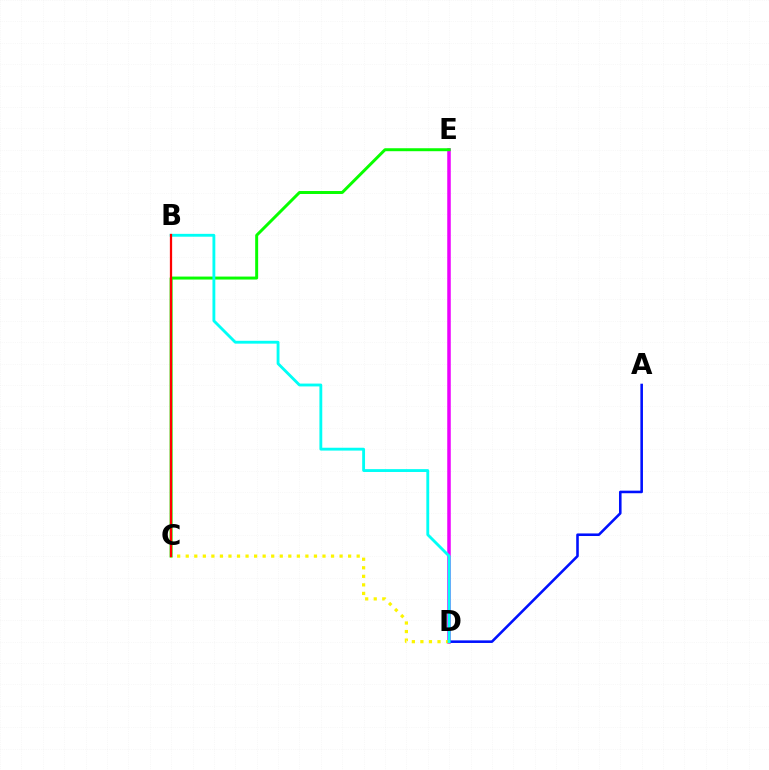{('D', 'E'): [{'color': '#ee00ff', 'line_style': 'solid', 'thickness': 2.53}], ('C', 'E'): [{'color': '#08ff00', 'line_style': 'solid', 'thickness': 2.14}], ('C', 'D'): [{'color': '#fcf500', 'line_style': 'dotted', 'thickness': 2.32}], ('A', 'D'): [{'color': '#0010ff', 'line_style': 'solid', 'thickness': 1.86}], ('B', 'D'): [{'color': '#00fff6', 'line_style': 'solid', 'thickness': 2.05}], ('B', 'C'): [{'color': '#ff0000', 'line_style': 'solid', 'thickness': 1.63}]}